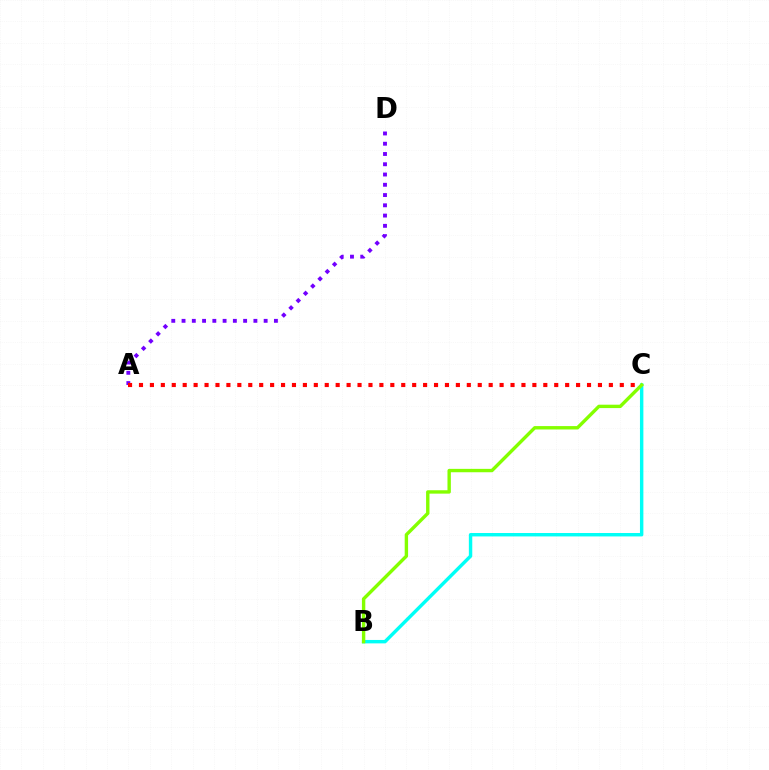{('A', 'D'): [{'color': '#7200ff', 'line_style': 'dotted', 'thickness': 2.79}], ('A', 'C'): [{'color': '#ff0000', 'line_style': 'dotted', 'thickness': 2.97}], ('B', 'C'): [{'color': '#00fff6', 'line_style': 'solid', 'thickness': 2.46}, {'color': '#84ff00', 'line_style': 'solid', 'thickness': 2.44}]}